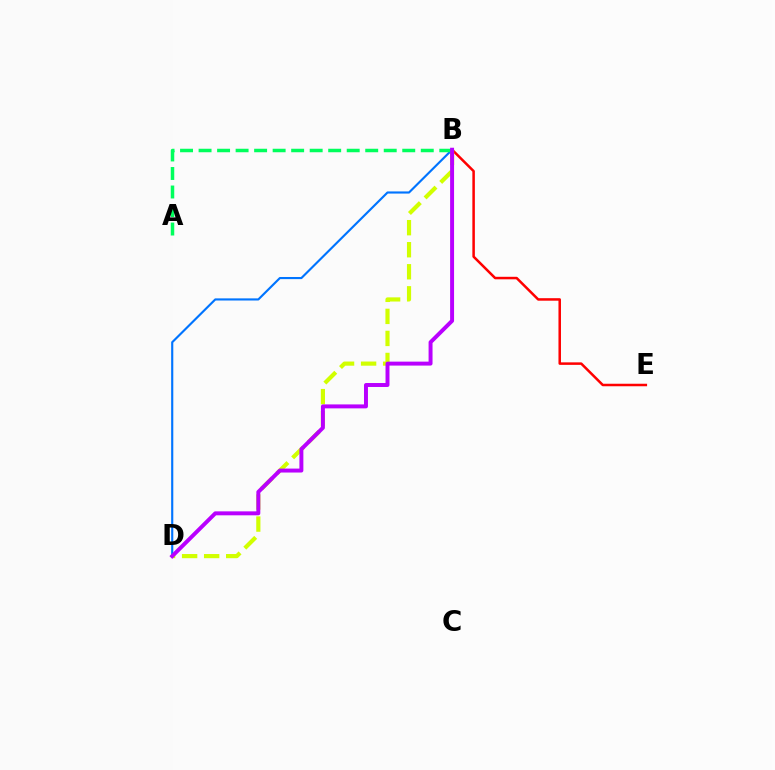{('B', 'E'): [{'color': '#ff0000', 'line_style': 'solid', 'thickness': 1.81}], ('B', 'D'): [{'color': '#d1ff00', 'line_style': 'dashed', 'thickness': 2.99}, {'color': '#0074ff', 'line_style': 'solid', 'thickness': 1.54}, {'color': '#b900ff', 'line_style': 'solid', 'thickness': 2.84}], ('A', 'B'): [{'color': '#00ff5c', 'line_style': 'dashed', 'thickness': 2.52}]}